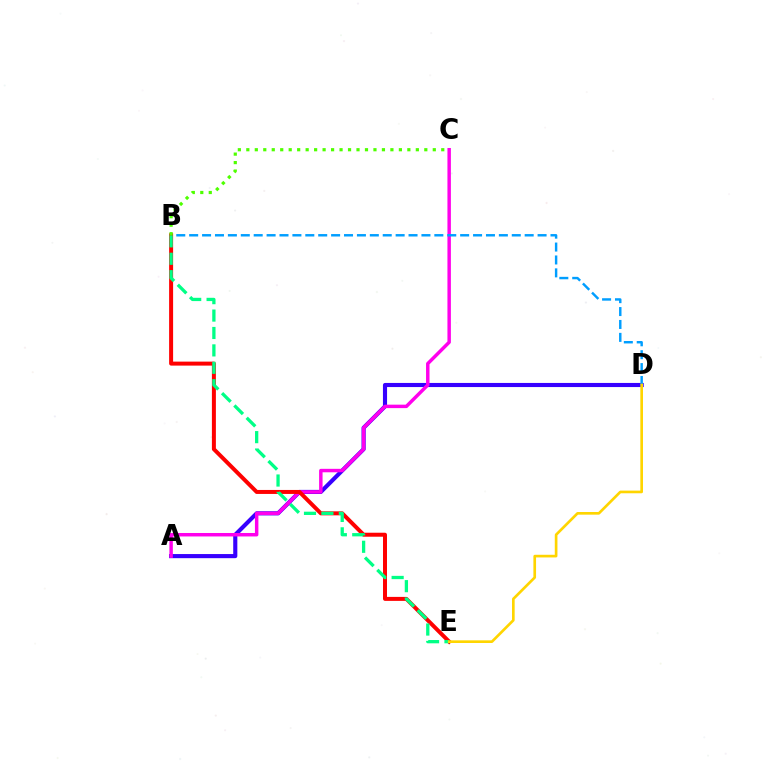{('A', 'D'): [{'color': '#3700ff', 'line_style': 'solid', 'thickness': 2.97}], ('A', 'C'): [{'color': '#ff00ed', 'line_style': 'solid', 'thickness': 2.49}], ('B', 'D'): [{'color': '#009eff', 'line_style': 'dashed', 'thickness': 1.75}], ('B', 'E'): [{'color': '#ff0000', 'line_style': 'solid', 'thickness': 2.87}, {'color': '#00ff86', 'line_style': 'dashed', 'thickness': 2.37}], ('D', 'E'): [{'color': '#ffd500', 'line_style': 'solid', 'thickness': 1.92}], ('B', 'C'): [{'color': '#4fff00', 'line_style': 'dotted', 'thickness': 2.3}]}